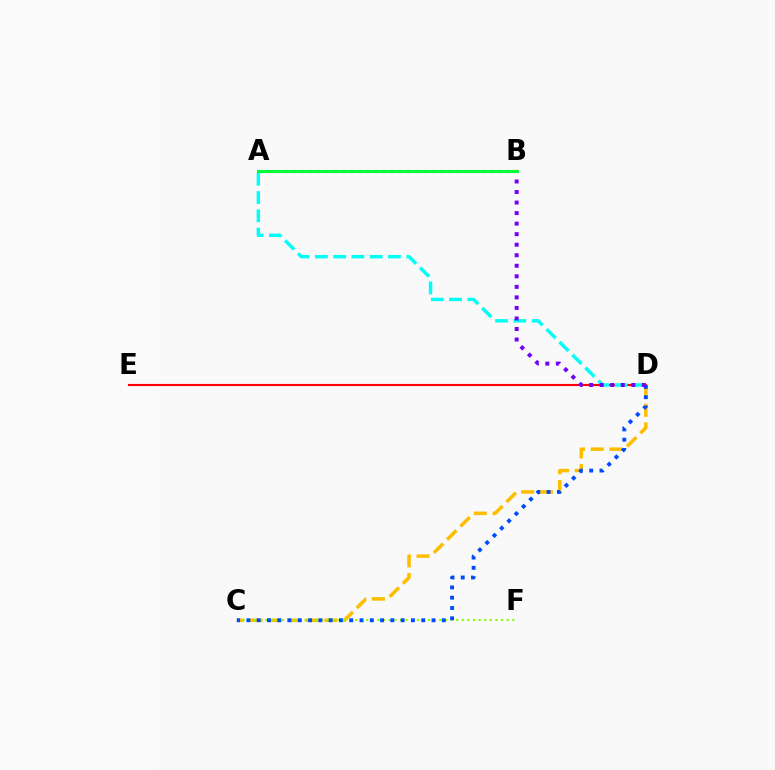{('D', 'E'): [{'color': '#ff0000', 'line_style': 'solid', 'thickness': 1.53}], ('A', 'D'): [{'color': '#00fff6', 'line_style': 'dashed', 'thickness': 2.48}], ('C', 'D'): [{'color': '#ffbd00', 'line_style': 'dashed', 'thickness': 2.54}, {'color': '#004bff', 'line_style': 'dotted', 'thickness': 2.79}], ('C', 'F'): [{'color': '#84ff00', 'line_style': 'dotted', 'thickness': 1.53}], ('B', 'D'): [{'color': '#7200ff', 'line_style': 'dotted', 'thickness': 2.86}], ('A', 'B'): [{'color': '#ff00cf', 'line_style': 'dotted', 'thickness': 2.24}, {'color': '#00ff39', 'line_style': 'solid', 'thickness': 2.24}]}